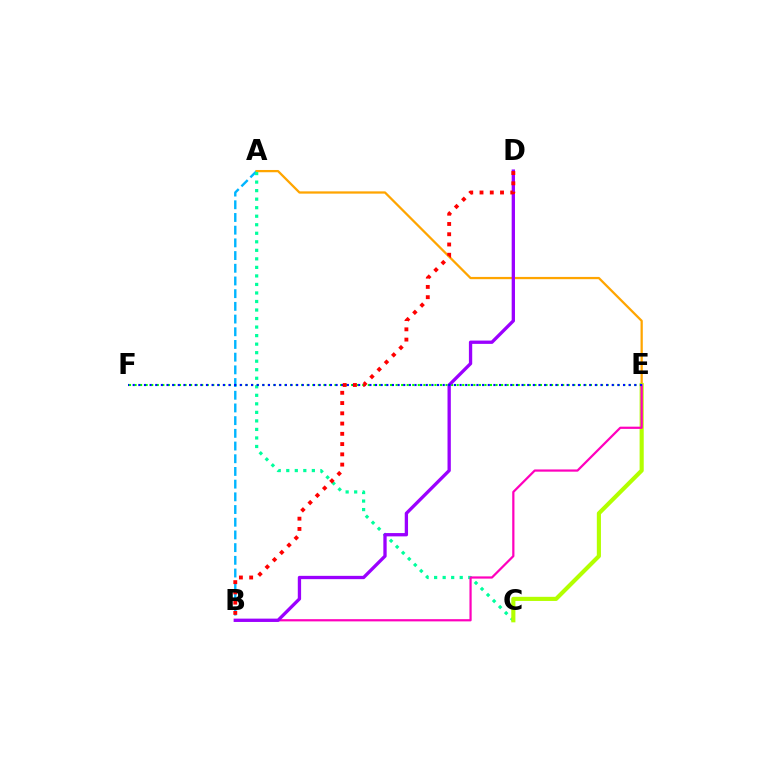{('E', 'F'): [{'color': '#08ff00', 'line_style': 'dotted', 'thickness': 1.51}, {'color': '#0010ff', 'line_style': 'dotted', 'thickness': 1.53}], ('A', 'B'): [{'color': '#00b5ff', 'line_style': 'dashed', 'thickness': 1.73}], ('A', 'E'): [{'color': '#ffa500', 'line_style': 'solid', 'thickness': 1.63}], ('A', 'C'): [{'color': '#00ff9d', 'line_style': 'dotted', 'thickness': 2.32}], ('C', 'E'): [{'color': '#b3ff00', 'line_style': 'solid', 'thickness': 2.97}], ('B', 'E'): [{'color': '#ff00bd', 'line_style': 'solid', 'thickness': 1.6}], ('B', 'D'): [{'color': '#9b00ff', 'line_style': 'solid', 'thickness': 2.38}, {'color': '#ff0000', 'line_style': 'dotted', 'thickness': 2.79}]}